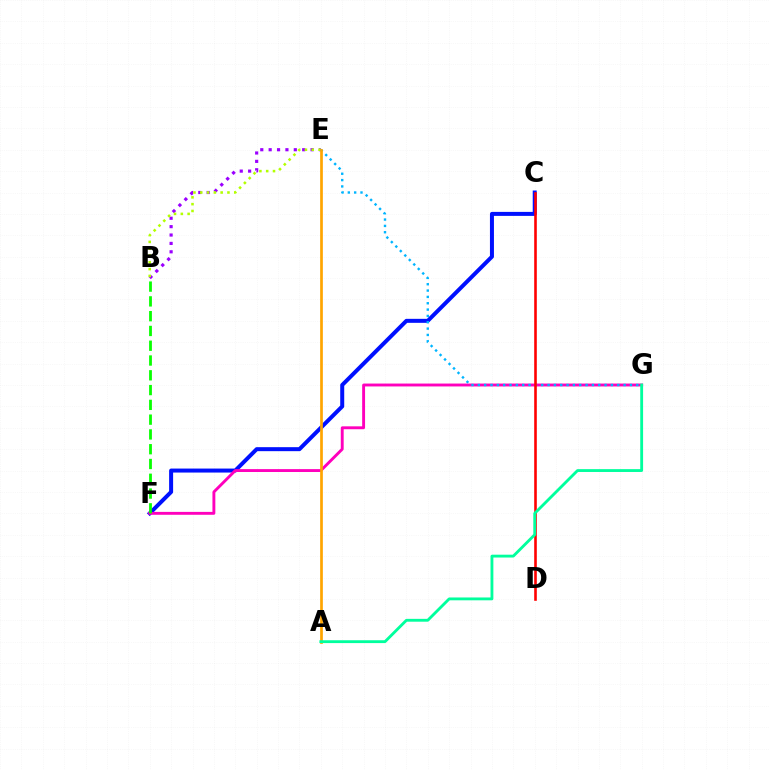{('B', 'E'): [{'color': '#9b00ff', 'line_style': 'dotted', 'thickness': 2.28}, {'color': '#b3ff00', 'line_style': 'dotted', 'thickness': 1.85}], ('C', 'F'): [{'color': '#0010ff', 'line_style': 'solid', 'thickness': 2.88}], ('F', 'G'): [{'color': '#ff00bd', 'line_style': 'solid', 'thickness': 2.08}], ('E', 'G'): [{'color': '#00b5ff', 'line_style': 'dotted', 'thickness': 1.72}], ('A', 'E'): [{'color': '#ffa500', 'line_style': 'solid', 'thickness': 1.94}], ('C', 'D'): [{'color': '#ff0000', 'line_style': 'solid', 'thickness': 1.88}], ('A', 'G'): [{'color': '#00ff9d', 'line_style': 'solid', 'thickness': 2.05}], ('B', 'F'): [{'color': '#08ff00', 'line_style': 'dashed', 'thickness': 2.01}]}